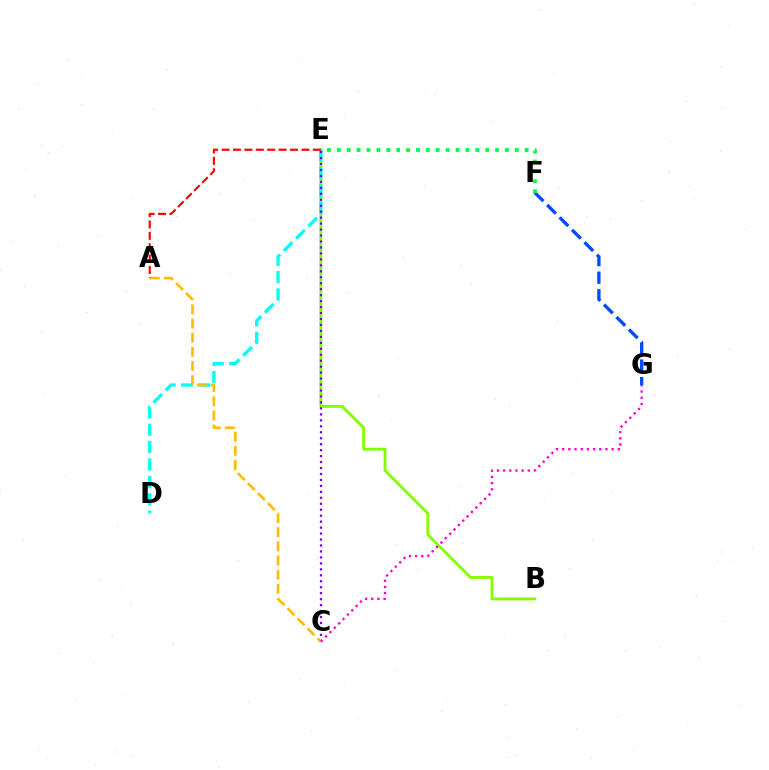{('F', 'G'): [{'color': '#004bff', 'line_style': 'dashed', 'thickness': 2.39}], ('B', 'E'): [{'color': '#84ff00', 'line_style': 'solid', 'thickness': 2.04}], ('D', 'E'): [{'color': '#00fff6', 'line_style': 'dashed', 'thickness': 2.36}], ('E', 'F'): [{'color': '#00ff39', 'line_style': 'dotted', 'thickness': 2.69}], ('C', 'E'): [{'color': '#7200ff', 'line_style': 'dotted', 'thickness': 1.62}], ('A', 'C'): [{'color': '#ffbd00', 'line_style': 'dashed', 'thickness': 1.92}], ('C', 'G'): [{'color': '#ff00cf', 'line_style': 'dotted', 'thickness': 1.68}], ('A', 'E'): [{'color': '#ff0000', 'line_style': 'dashed', 'thickness': 1.55}]}